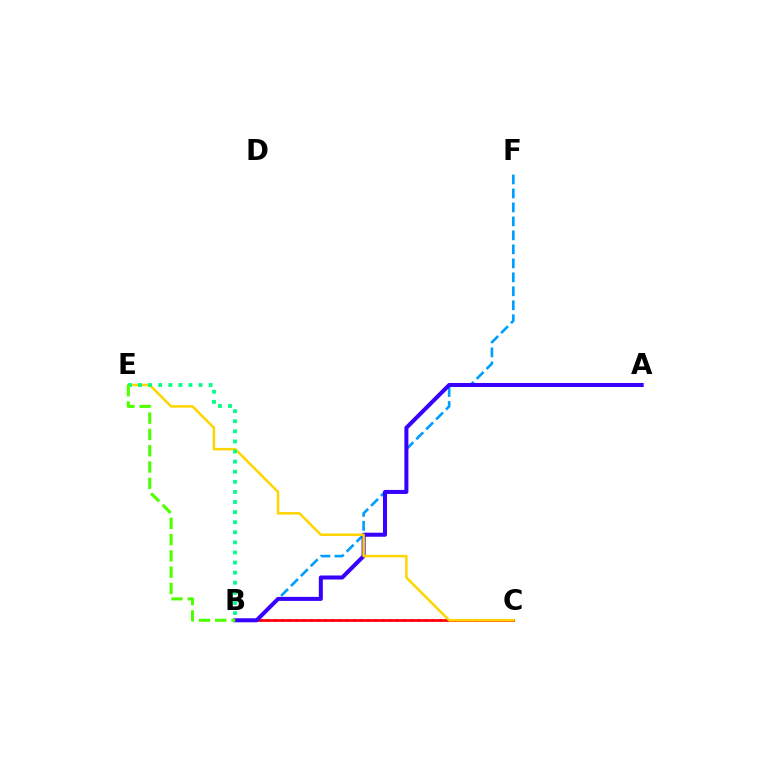{('B', 'C'): [{'color': '#ff00ed', 'line_style': 'dotted', 'thickness': 1.95}, {'color': '#ff0000', 'line_style': 'solid', 'thickness': 1.95}], ('B', 'F'): [{'color': '#009eff', 'line_style': 'dashed', 'thickness': 1.9}], ('A', 'B'): [{'color': '#3700ff', 'line_style': 'solid', 'thickness': 2.9}], ('C', 'E'): [{'color': '#ffd500', 'line_style': 'solid', 'thickness': 1.82}], ('B', 'E'): [{'color': '#00ff86', 'line_style': 'dotted', 'thickness': 2.74}, {'color': '#4fff00', 'line_style': 'dashed', 'thickness': 2.21}]}